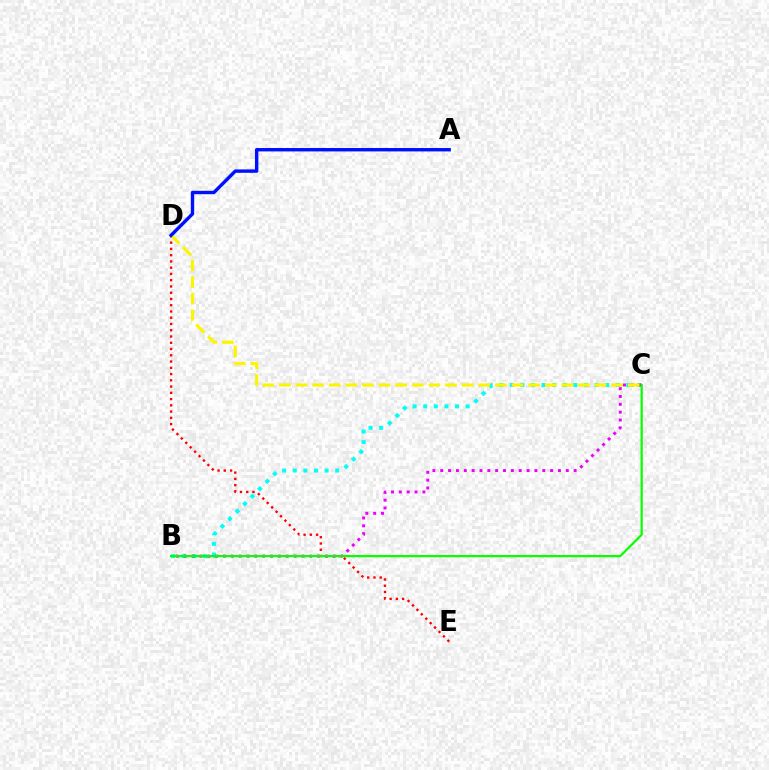{('D', 'E'): [{'color': '#ff0000', 'line_style': 'dotted', 'thickness': 1.7}], ('B', 'C'): [{'color': '#00fff6', 'line_style': 'dotted', 'thickness': 2.88}, {'color': '#ee00ff', 'line_style': 'dotted', 'thickness': 2.13}, {'color': '#08ff00', 'line_style': 'solid', 'thickness': 1.61}], ('C', 'D'): [{'color': '#fcf500', 'line_style': 'dashed', 'thickness': 2.26}], ('A', 'D'): [{'color': '#0010ff', 'line_style': 'solid', 'thickness': 2.45}]}